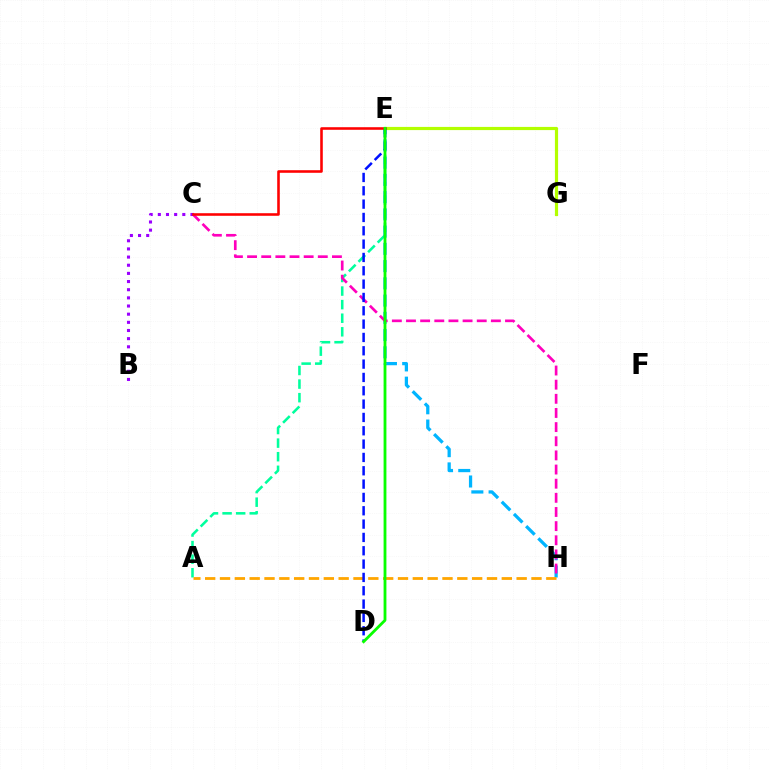{('E', 'G'): [{'color': '#b3ff00', 'line_style': 'solid', 'thickness': 2.29}], ('A', 'E'): [{'color': '#00ff9d', 'line_style': 'dashed', 'thickness': 1.84}], ('E', 'H'): [{'color': '#00b5ff', 'line_style': 'dashed', 'thickness': 2.34}], ('A', 'H'): [{'color': '#ffa500', 'line_style': 'dashed', 'thickness': 2.01}], ('C', 'H'): [{'color': '#ff00bd', 'line_style': 'dashed', 'thickness': 1.92}], ('B', 'C'): [{'color': '#9b00ff', 'line_style': 'dotted', 'thickness': 2.22}], ('D', 'E'): [{'color': '#0010ff', 'line_style': 'dashed', 'thickness': 1.81}, {'color': '#08ff00', 'line_style': 'solid', 'thickness': 2.03}], ('C', 'E'): [{'color': '#ff0000', 'line_style': 'solid', 'thickness': 1.86}]}